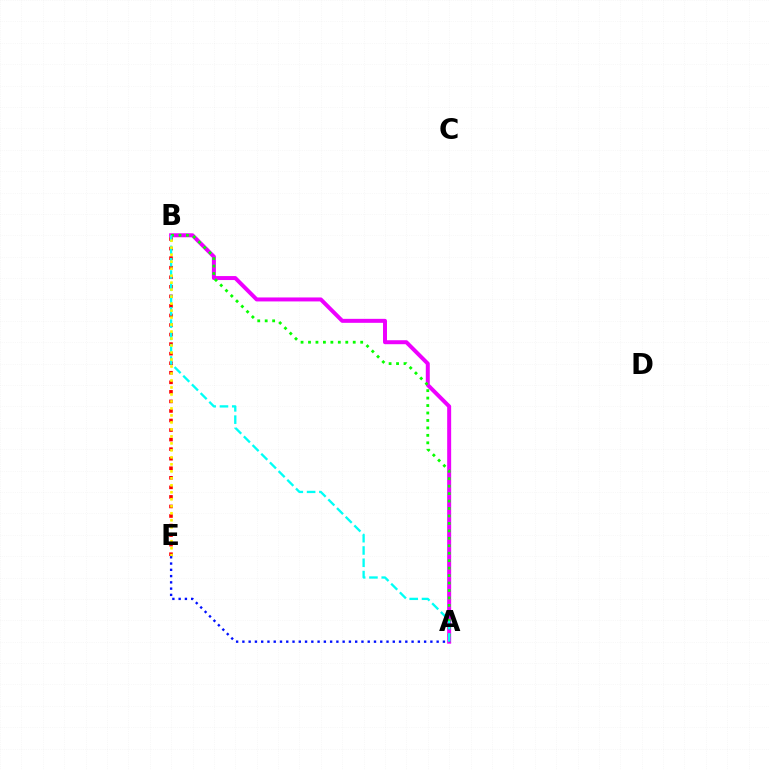{('A', 'B'): [{'color': '#ee00ff', 'line_style': 'solid', 'thickness': 2.87}, {'color': '#08ff00', 'line_style': 'dotted', 'thickness': 2.03}, {'color': '#00fff6', 'line_style': 'dashed', 'thickness': 1.67}], ('B', 'E'): [{'color': '#ff0000', 'line_style': 'dotted', 'thickness': 2.59}, {'color': '#fcf500', 'line_style': 'dotted', 'thickness': 1.9}], ('A', 'E'): [{'color': '#0010ff', 'line_style': 'dotted', 'thickness': 1.7}]}